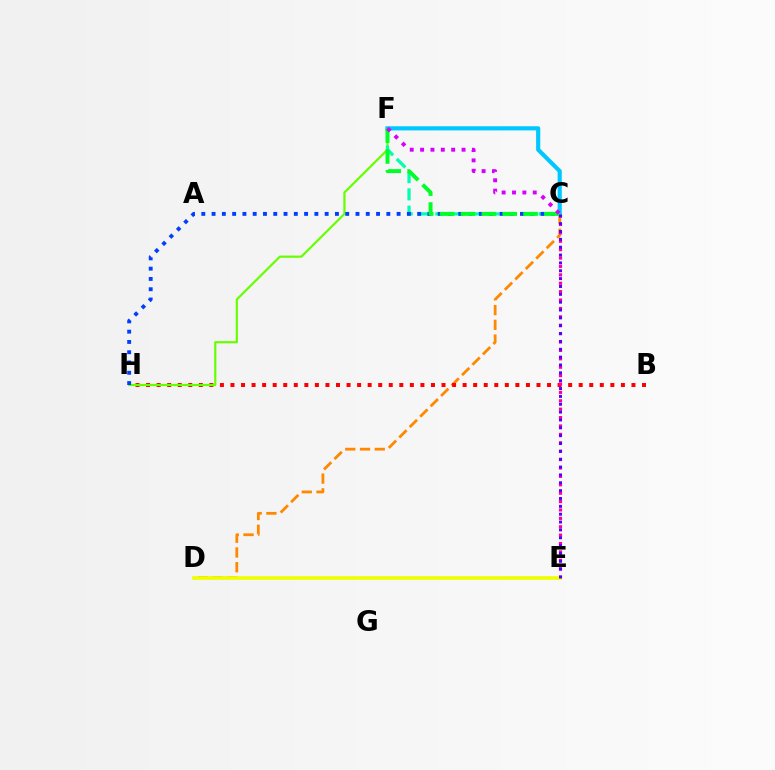{('C', 'D'): [{'color': '#ff8800', 'line_style': 'dashed', 'thickness': 2.0}], ('B', 'H'): [{'color': '#ff0000', 'line_style': 'dotted', 'thickness': 2.87}], ('C', 'E'): [{'color': '#ff00a0', 'line_style': 'dotted', 'thickness': 2.28}, {'color': '#4f00ff', 'line_style': 'dotted', 'thickness': 2.13}], ('F', 'H'): [{'color': '#66ff00', 'line_style': 'solid', 'thickness': 1.57}], ('D', 'E'): [{'color': '#eeff00', 'line_style': 'solid', 'thickness': 2.6}], ('C', 'F'): [{'color': '#00c7ff', 'line_style': 'solid', 'thickness': 2.98}, {'color': '#00ffaf', 'line_style': 'dashed', 'thickness': 2.34}, {'color': '#00ff27', 'line_style': 'dashed', 'thickness': 2.84}, {'color': '#d600ff', 'line_style': 'dotted', 'thickness': 2.82}], ('C', 'H'): [{'color': '#003fff', 'line_style': 'dotted', 'thickness': 2.79}]}